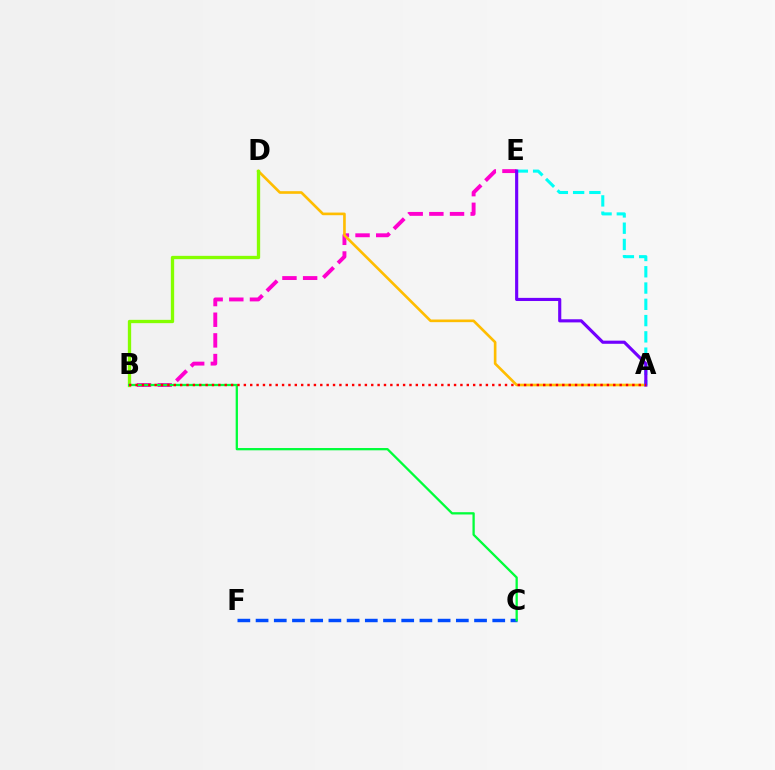{('B', 'E'): [{'color': '#ff00cf', 'line_style': 'dashed', 'thickness': 2.81}], ('A', 'D'): [{'color': '#ffbd00', 'line_style': 'solid', 'thickness': 1.9}], ('C', 'F'): [{'color': '#004bff', 'line_style': 'dashed', 'thickness': 2.47}], ('B', 'D'): [{'color': '#84ff00', 'line_style': 'solid', 'thickness': 2.39}], ('A', 'E'): [{'color': '#00fff6', 'line_style': 'dashed', 'thickness': 2.21}, {'color': '#7200ff', 'line_style': 'solid', 'thickness': 2.26}], ('B', 'C'): [{'color': '#00ff39', 'line_style': 'solid', 'thickness': 1.65}], ('A', 'B'): [{'color': '#ff0000', 'line_style': 'dotted', 'thickness': 1.73}]}